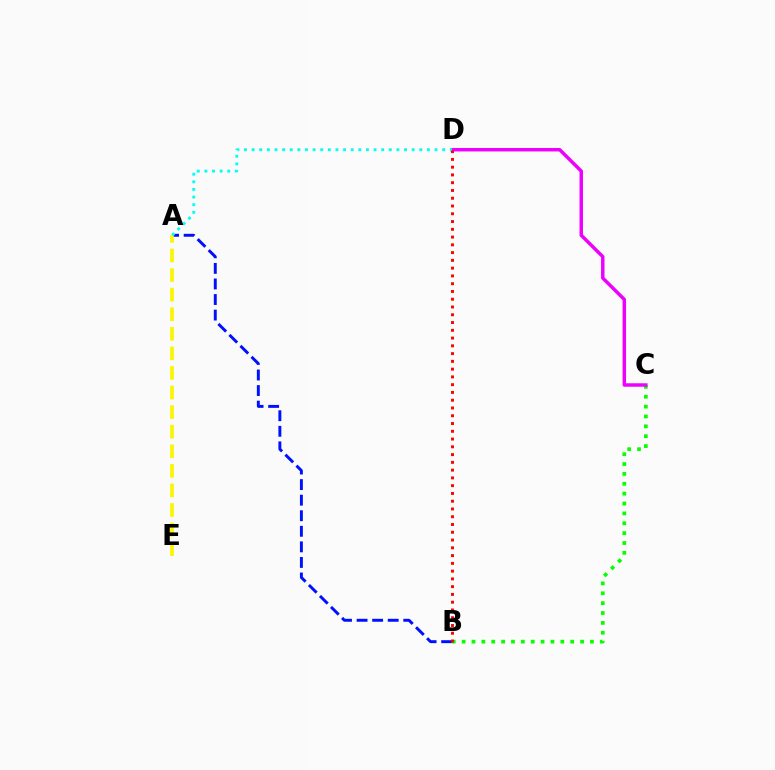{('B', 'C'): [{'color': '#08ff00', 'line_style': 'dotted', 'thickness': 2.68}], ('C', 'D'): [{'color': '#ee00ff', 'line_style': 'solid', 'thickness': 2.49}], ('A', 'B'): [{'color': '#0010ff', 'line_style': 'dashed', 'thickness': 2.11}], ('A', 'E'): [{'color': '#fcf500', 'line_style': 'dashed', 'thickness': 2.66}], ('A', 'D'): [{'color': '#00fff6', 'line_style': 'dotted', 'thickness': 2.07}], ('B', 'D'): [{'color': '#ff0000', 'line_style': 'dotted', 'thickness': 2.11}]}